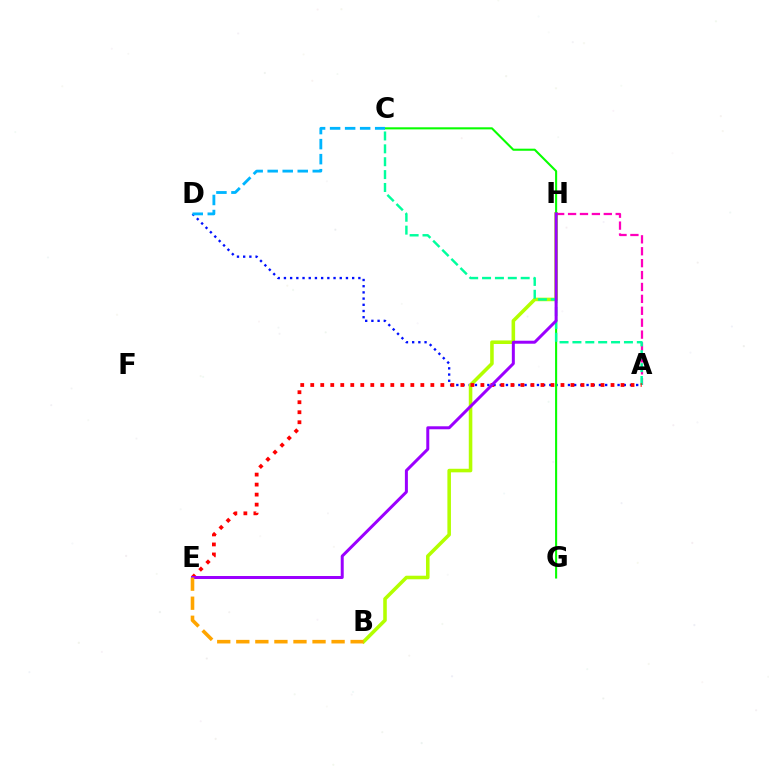{('A', 'D'): [{'color': '#0010ff', 'line_style': 'dotted', 'thickness': 1.69}], ('B', 'H'): [{'color': '#b3ff00', 'line_style': 'solid', 'thickness': 2.56}], ('A', 'H'): [{'color': '#ff00bd', 'line_style': 'dashed', 'thickness': 1.62}], ('C', 'G'): [{'color': '#08ff00', 'line_style': 'solid', 'thickness': 1.5}], ('A', 'C'): [{'color': '#00ff9d', 'line_style': 'dashed', 'thickness': 1.75}], ('A', 'E'): [{'color': '#ff0000', 'line_style': 'dotted', 'thickness': 2.72}], ('C', 'D'): [{'color': '#00b5ff', 'line_style': 'dashed', 'thickness': 2.04}], ('E', 'H'): [{'color': '#9b00ff', 'line_style': 'solid', 'thickness': 2.15}], ('B', 'E'): [{'color': '#ffa500', 'line_style': 'dashed', 'thickness': 2.59}]}